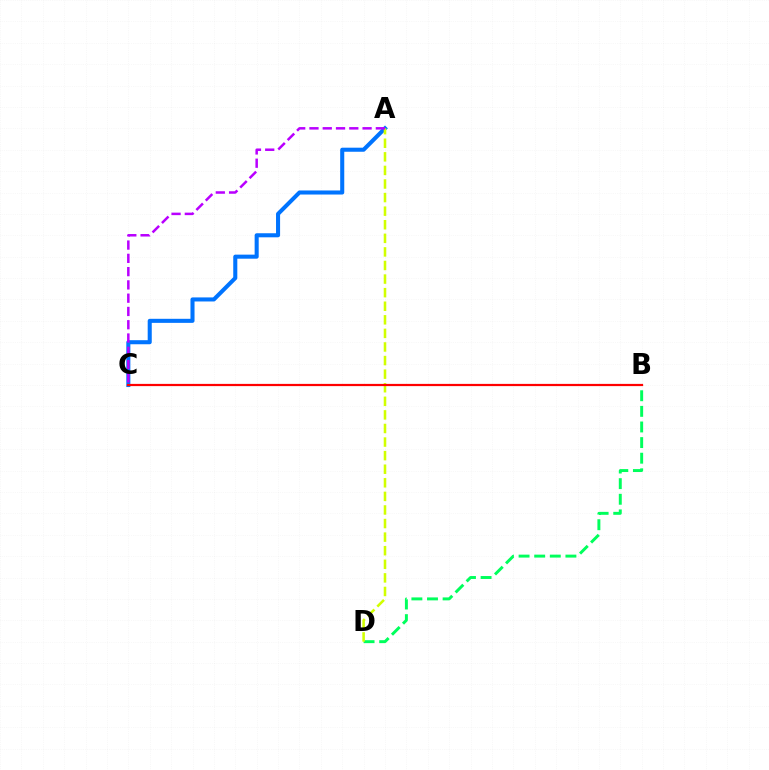{('A', 'C'): [{'color': '#0074ff', 'line_style': 'solid', 'thickness': 2.92}, {'color': '#b900ff', 'line_style': 'dashed', 'thickness': 1.8}], ('B', 'D'): [{'color': '#00ff5c', 'line_style': 'dashed', 'thickness': 2.12}], ('A', 'D'): [{'color': '#d1ff00', 'line_style': 'dashed', 'thickness': 1.85}], ('B', 'C'): [{'color': '#ff0000', 'line_style': 'solid', 'thickness': 1.6}]}